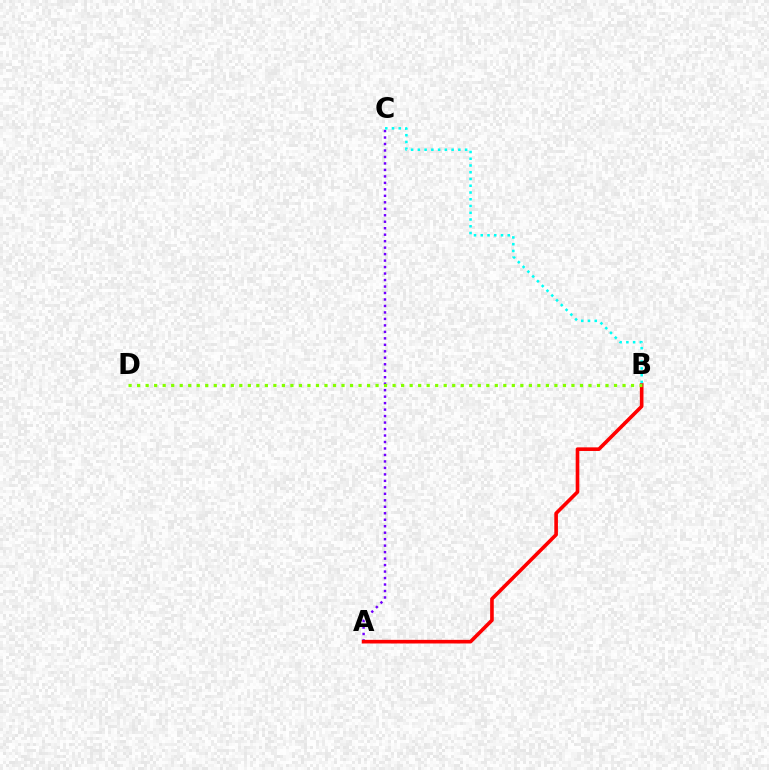{('A', 'C'): [{'color': '#7200ff', 'line_style': 'dotted', 'thickness': 1.76}], ('A', 'B'): [{'color': '#ff0000', 'line_style': 'solid', 'thickness': 2.61}], ('B', 'D'): [{'color': '#84ff00', 'line_style': 'dotted', 'thickness': 2.31}], ('B', 'C'): [{'color': '#00fff6', 'line_style': 'dotted', 'thickness': 1.83}]}